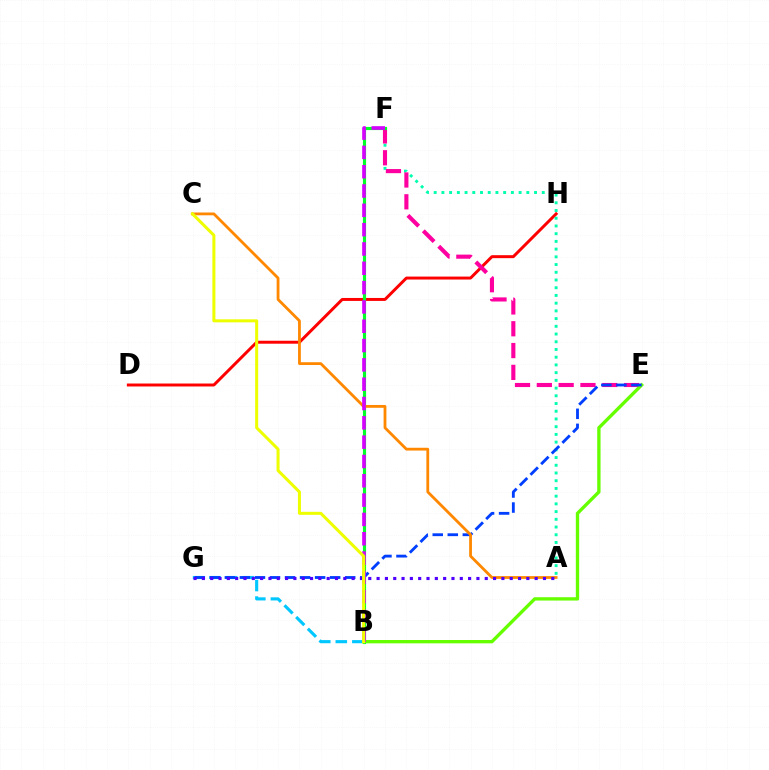{('D', 'H'): [{'color': '#ff0000', 'line_style': 'solid', 'thickness': 2.13}], ('A', 'F'): [{'color': '#00ffaf', 'line_style': 'dotted', 'thickness': 2.1}], ('E', 'F'): [{'color': '#ff00a0', 'line_style': 'dashed', 'thickness': 2.96}], ('B', 'F'): [{'color': '#00ff27', 'line_style': 'solid', 'thickness': 2.26}, {'color': '#d600ff', 'line_style': 'dashed', 'thickness': 2.62}], ('B', 'G'): [{'color': '#00c7ff', 'line_style': 'dashed', 'thickness': 2.25}], ('B', 'E'): [{'color': '#66ff00', 'line_style': 'solid', 'thickness': 2.4}], ('E', 'G'): [{'color': '#003fff', 'line_style': 'dashed', 'thickness': 2.04}], ('A', 'C'): [{'color': '#ff8800', 'line_style': 'solid', 'thickness': 2.01}], ('A', 'G'): [{'color': '#4f00ff', 'line_style': 'dotted', 'thickness': 2.26}], ('B', 'C'): [{'color': '#eeff00', 'line_style': 'solid', 'thickness': 2.18}]}